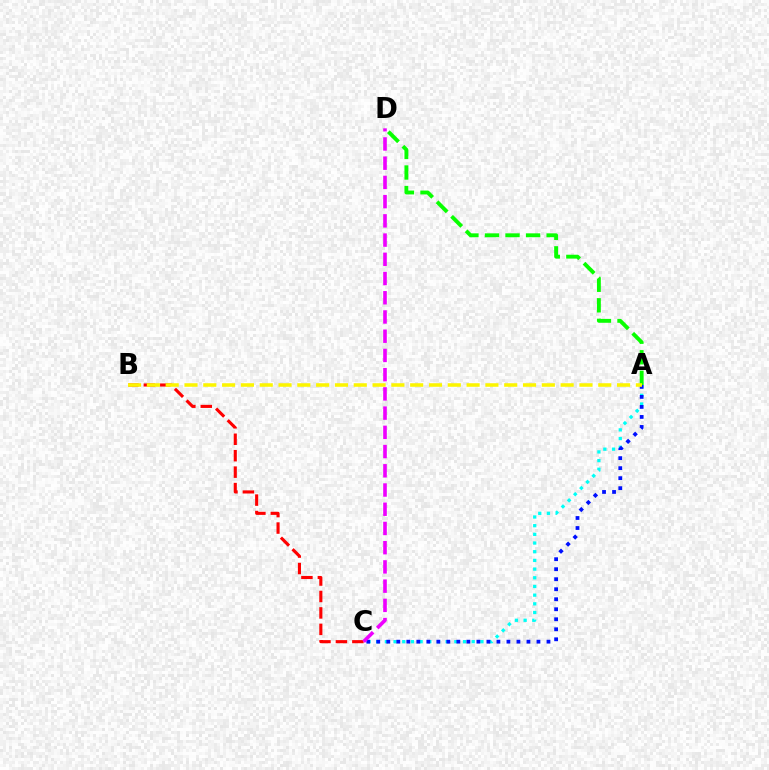{('B', 'C'): [{'color': '#ff0000', 'line_style': 'dashed', 'thickness': 2.23}], ('A', 'D'): [{'color': '#08ff00', 'line_style': 'dashed', 'thickness': 2.79}], ('A', 'C'): [{'color': '#00fff6', 'line_style': 'dotted', 'thickness': 2.36}, {'color': '#0010ff', 'line_style': 'dotted', 'thickness': 2.72}], ('C', 'D'): [{'color': '#ee00ff', 'line_style': 'dashed', 'thickness': 2.61}], ('A', 'B'): [{'color': '#fcf500', 'line_style': 'dashed', 'thickness': 2.56}]}